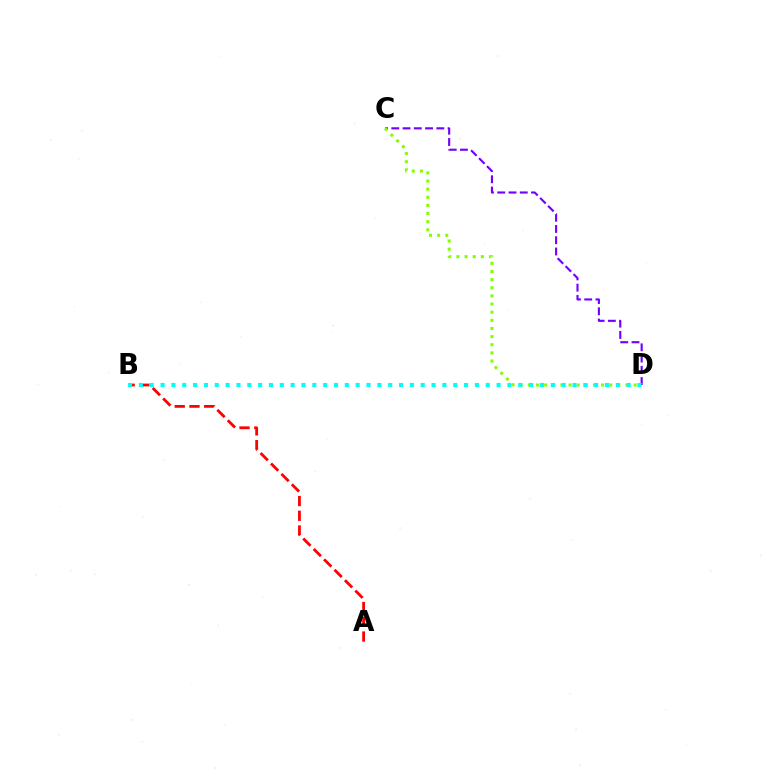{('C', 'D'): [{'color': '#7200ff', 'line_style': 'dashed', 'thickness': 1.53}, {'color': '#84ff00', 'line_style': 'dotted', 'thickness': 2.21}], ('A', 'B'): [{'color': '#ff0000', 'line_style': 'dashed', 'thickness': 2.0}], ('B', 'D'): [{'color': '#00fff6', 'line_style': 'dotted', 'thickness': 2.95}]}